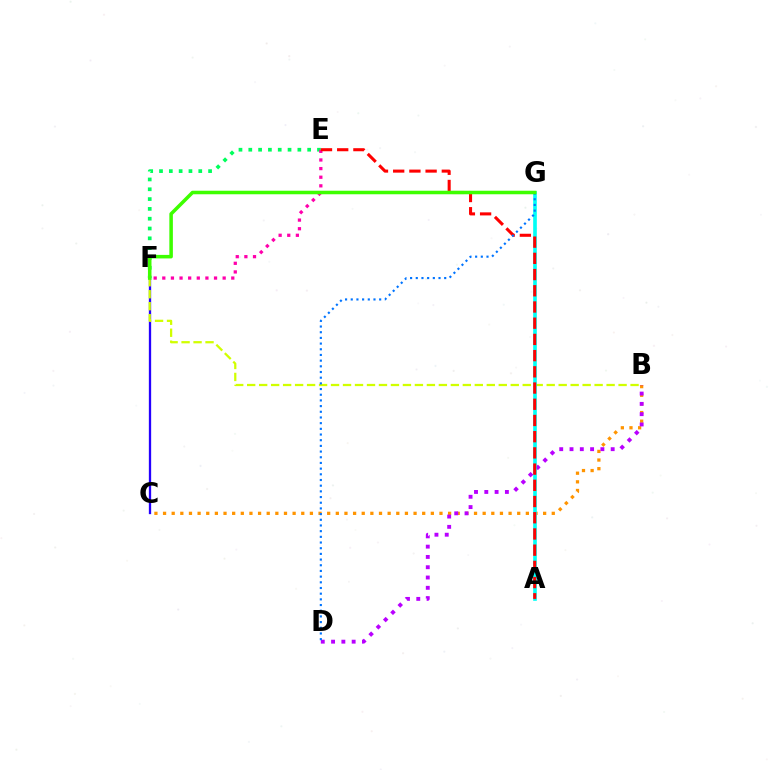{('C', 'F'): [{'color': '#2500ff', 'line_style': 'solid', 'thickness': 1.66}], ('B', 'F'): [{'color': '#d1ff00', 'line_style': 'dashed', 'thickness': 1.63}], ('E', 'F'): [{'color': '#00ff5c', 'line_style': 'dotted', 'thickness': 2.67}, {'color': '#ff00ac', 'line_style': 'dotted', 'thickness': 2.34}], ('B', 'C'): [{'color': '#ff9400', 'line_style': 'dotted', 'thickness': 2.35}], ('B', 'D'): [{'color': '#b900ff', 'line_style': 'dotted', 'thickness': 2.8}], ('A', 'G'): [{'color': '#00fff6', 'line_style': 'solid', 'thickness': 2.62}], ('A', 'E'): [{'color': '#ff0000', 'line_style': 'dashed', 'thickness': 2.2}], ('D', 'G'): [{'color': '#0074ff', 'line_style': 'dotted', 'thickness': 1.54}], ('F', 'G'): [{'color': '#3dff00', 'line_style': 'solid', 'thickness': 2.55}]}